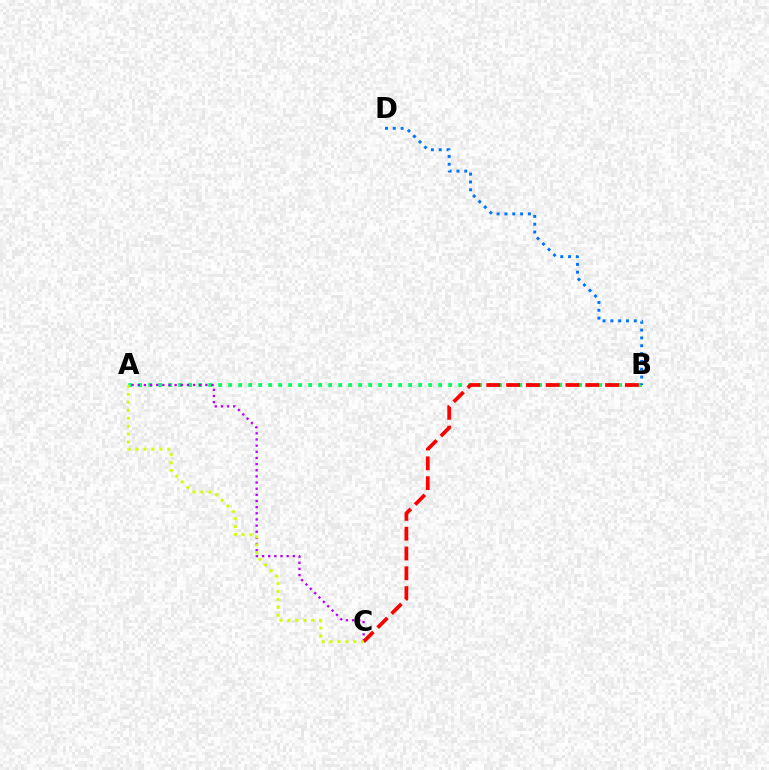{('A', 'B'): [{'color': '#00ff5c', 'line_style': 'dotted', 'thickness': 2.72}], ('A', 'C'): [{'color': '#b900ff', 'line_style': 'dotted', 'thickness': 1.67}, {'color': '#d1ff00', 'line_style': 'dotted', 'thickness': 2.15}], ('B', 'C'): [{'color': '#ff0000', 'line_style': 'dashed', 'thickness': 2.69}], ('B', 'D'): [{'color': '#0074ff', 'line_style': 'dotted', 'thickness': 2.13}]}